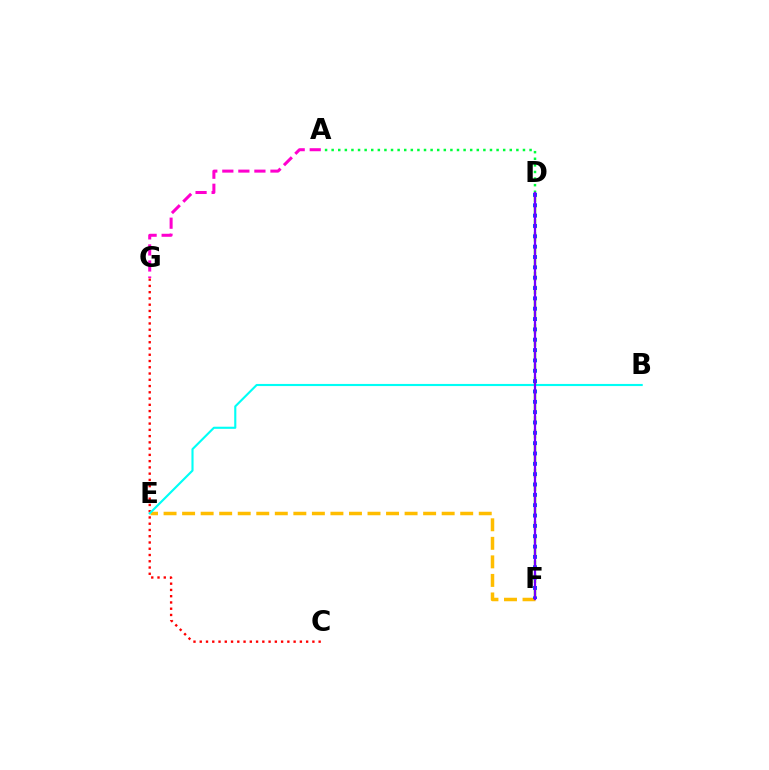{('D', 'F'): [{'color': '#84ff00', 'line_style': 'dashed', 'thickness': 1.78}, {'color': '#004bff', 'line_style': 'dotted', 'thickness': 2.81}, {'color': '#7200ff', 'line_style': 'solid', 'thickness': 1.63}], ('C', 'G'): [{'color': '#ff0000', 'line_style': 'dotted', 'thickness': 1.7}], ('A', 'D'): [{'color': '#00ff39', 'line_style': 'dotted', 'thickness': 1.79}], ('E', 'F'): [{'color': '#ffbd00', 'line_style': 'dashed', 'thickness': 2.52}], ('A', 'G'): [{'color': '#ff00cf', 'line_style': 'dashed', 'thickness': 2.18}], ('B', 'E'): [{'color': '#00fff6', 'line_style': 'solid', 'thickness': 1.53}]}